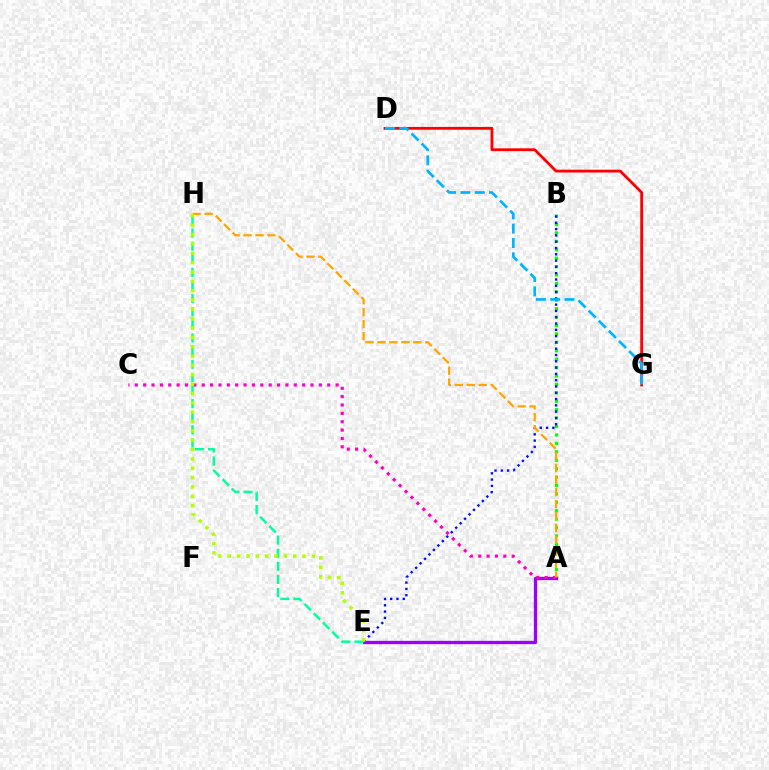{('A', 'B'): [{'color': '#08ff00', 'line_style': 'dotted', 'thickness': 2.29}], ('B', 'E'): [{'color': '#0010ff', 'line_style': 'dotted', 'thickness': 1.71}], ('A', 'E'): [{'color': '#9b00ff', 'line_style': 'solid', 'thickness': 2.39}], ('A', 'C'): [{'color': '#ff00bd', 'line_style': 'dotted', 'thickness': 2.27}], ('A', 'H'): [{'color': '#ffa500', 'line_style': 'dashed', 'thickness': 1.62}], ('D', 'G'): [{'color': '#ff0000', 'line_style': 'solid', 'thickness': 2.03}, {'color': '#00b5ff', 'line_style': 'dashed', 'thickness': 1.94}], ('E', 'H'): [{'color': '#00ff9d', 'line_style': 'dashed', 'thickness': 1.78}, {'color': '#b3ff00', 'line_style': 'dotted', 'thickness': 2.54}]}